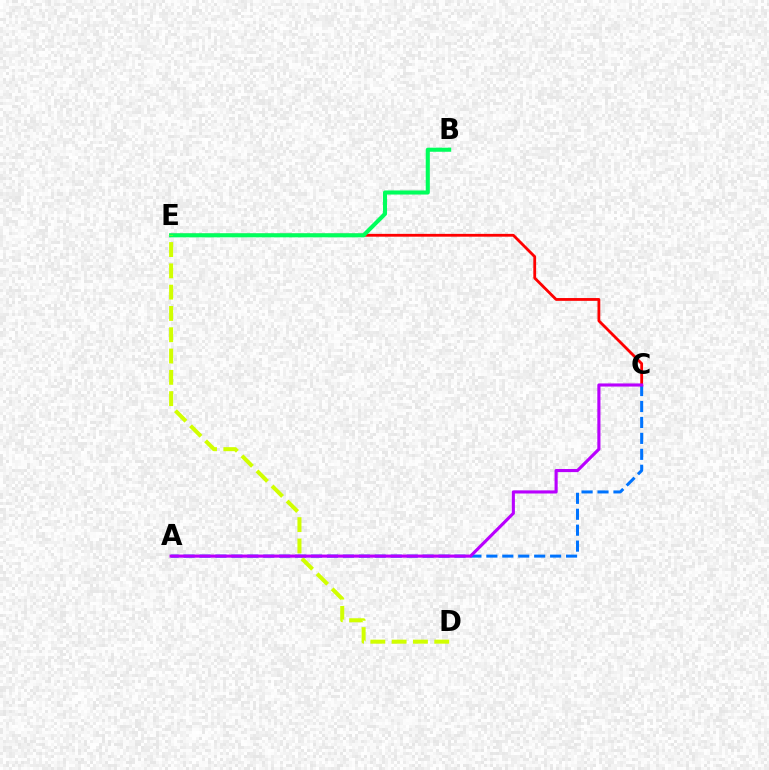{('C', 'E'): [{'color': '#ff0000', 'line_style': 'solid', 'thickness': 2.02}], ('B', 'E'): [{'color': '#00ff5c', 'line_style': 'solid', 'thickness': 2.94}], ('A', 'C'): [{'color': '#0074ff', 'line_style': 'dashed', 'thickness': 2.17}, {'color': '#b900ff', 'line_style': 'solid', 'thickness': 2.25}], ('D', 'E'): [{'color': '#d1ff00', 'line_style': 'dashed', 'thickness': 2.89}]}